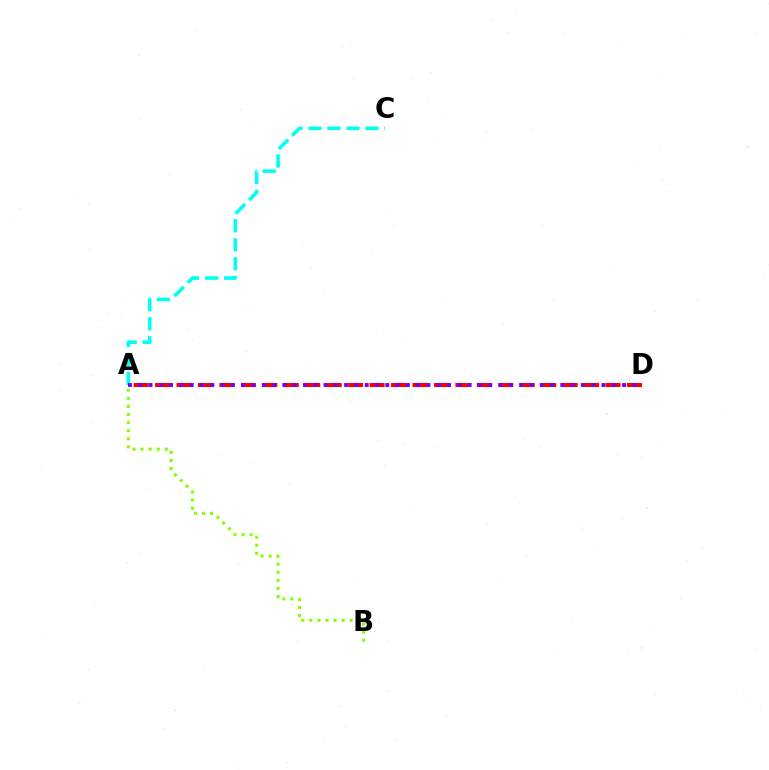{('A', 'C'): [{'color': '#00fff6', 'line_style': 'dashed', 'thickness': 2.58}], ('A', 'D'): [{'color': '#ff0000', 'line_style': 'dashed', 'thickness': 2.91}, {'color': '#7200ff', 'line_style': 'dotted', 'thickness': 2.8}], ('A', 'B'): [{'color': '#84ff00', 'line_style': 'dotted', 'thickness': 2.19}]}